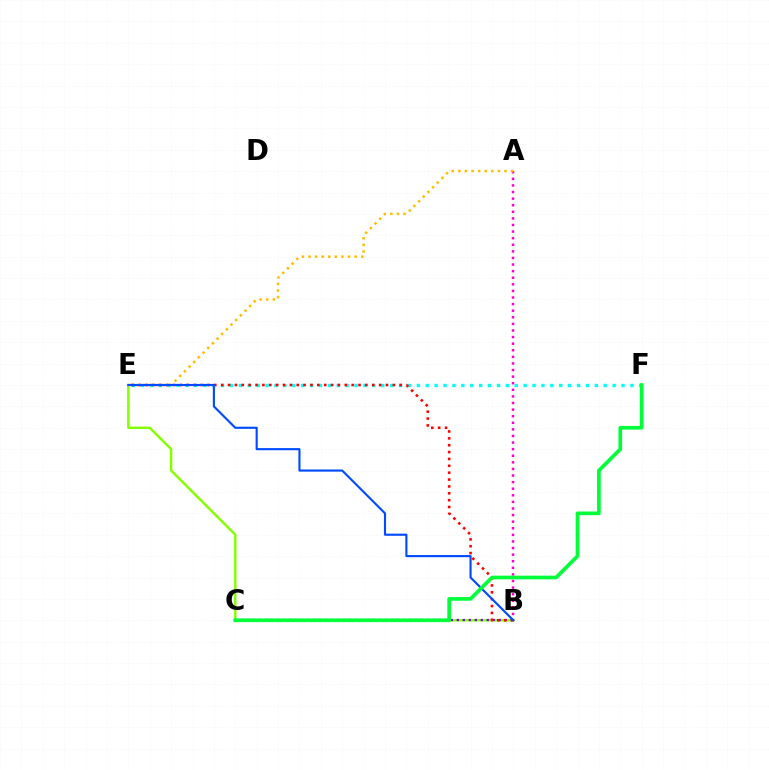{('B', 'E'): [{'color': '#84ff00', 'line_style': 'solid', 'thickness': 1.74}, {'color': '#ff0000', 'line_style': 'dotted', 'thickness': 1.87}, {'color': '#004bff', 'line_style': 'solid', 'thickness': 1.54}], ('B', 'C'): [{'color': '#7200ff', 'line_style': 'dotted', 'thickness': 1.63}], ('A', 'B'): [{'color': '#ff00cf', 'line_style': 'dotted', 'thickness': 1.79}], ('E', 'F'): [{'color': '#00fff6', 'line_style': 'dotted', 'thickness': 2.42}], ('A', 'E'): [{'color': '#ffbd00', 'line_style': 'dotted', 'thickness': 1.79}], ('C', 'F'): [{'color': '#00ff39', 'line_style': 'solid', 'thickness': 2.65}]}